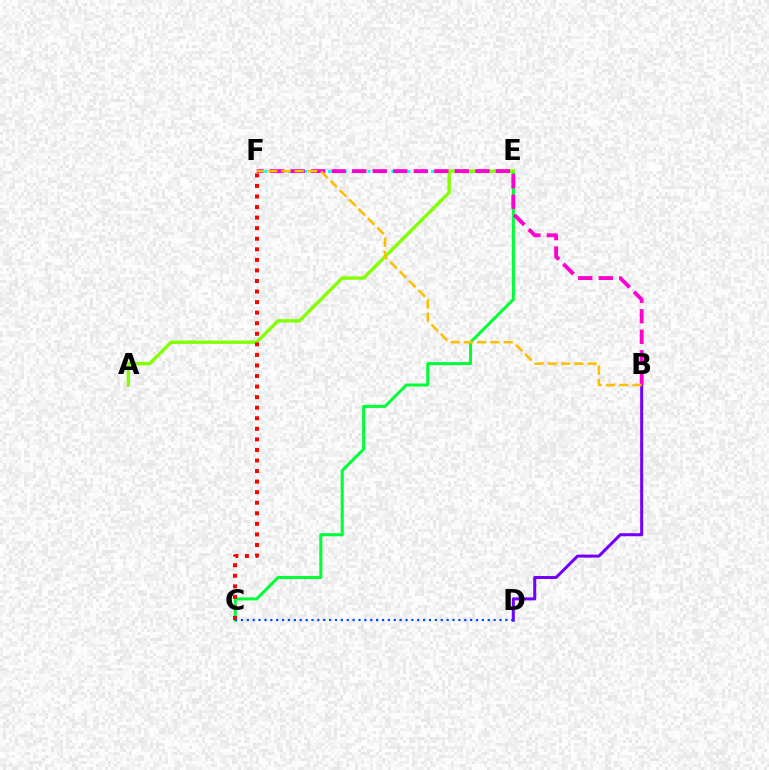{('E', 'F'): [{'color': '#00fff6', 'line_style': 'dotted', 'thickness': 2.16}], ('C', 'E'): [{'color': '#00ff39', 'line_style': 'solid', 'thickness': 2.18}], ('A', 'E'): [{'color': '#84ff00', 'line_style': 'solid', 'thickness': 2.43}], ('B', 'D'): [{'color': '#7200ff', 'line_style': 'solid', 'thickness': 2.17}], ('C', 'F'): [{'color': '#ff0000', 'line_style': 'dotted', 'thickness': 2.87}], ('C', 'D'): [{'color': '#004bff', 'line_style': 'dotted', 'thickness': 1.6}], ('B', 'F'): [{'color': '#ff00cf', 'line_style': 'dashed', 'thickness': 2.79}, {'color': '#ffbd00', 'line_style': 'dashed', 'thickness': 1.8}]}